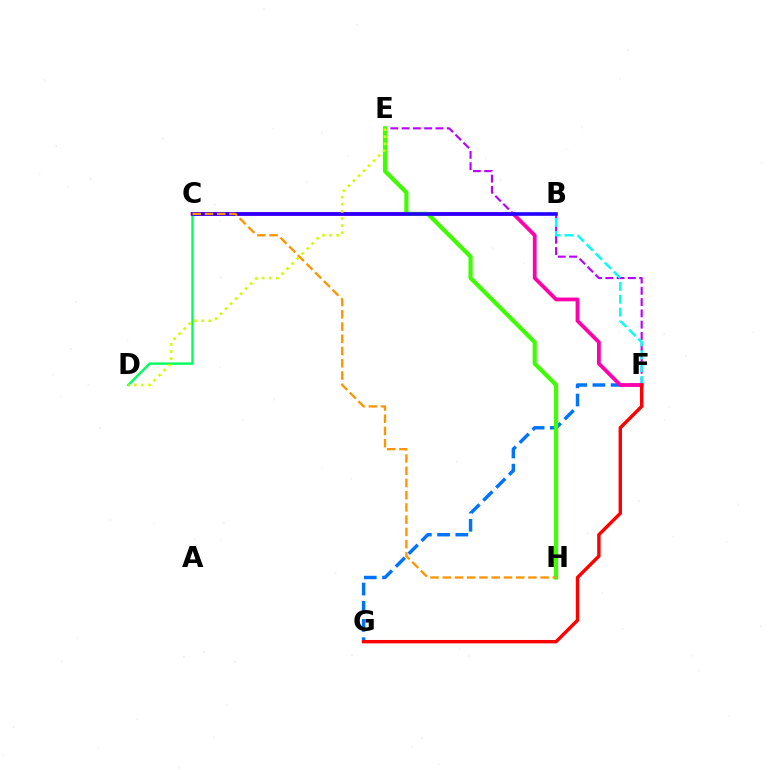{('E', 'F'): [{'color': '#b900ff', 'line_style': 'dashed', 'thickness': 1.53}], ('F', 'G'): [{'color': '#0074ff', 'line_style': 'dashed', 'thickness': 2.47}, {'color': '#ff0000', 'line_style': 'solid', 'thickness': 2.45}], ('C', 'F'): [{'color': '#00fff6', 'line_style': 'dashed', 'thickness': 1.75}, {'color': '#ff00ac', 'line_style': 'solid', 'thickness': 2.72}], ('C', 'D'): [{'color': '#00ff5c', 'line_style': 'solid', 'thickness': 1.73}], ('E', 'H'): [{'color': '#3dff00', 'line_style': 'solid', 'thickness': 2.99}], ('B', 'C'): [{'color': '#2500ff', 'line_style': 'solid', 'thickness': 2.6}], ('D', 'E'): [{'color': '#d1ff00', 'line_style': 'dotted', 'thickness': 1.93}], ('C', 'H'): [{'color': '#ff9400', 'line_style': 'dashed', 'thickness': 1.66}]}